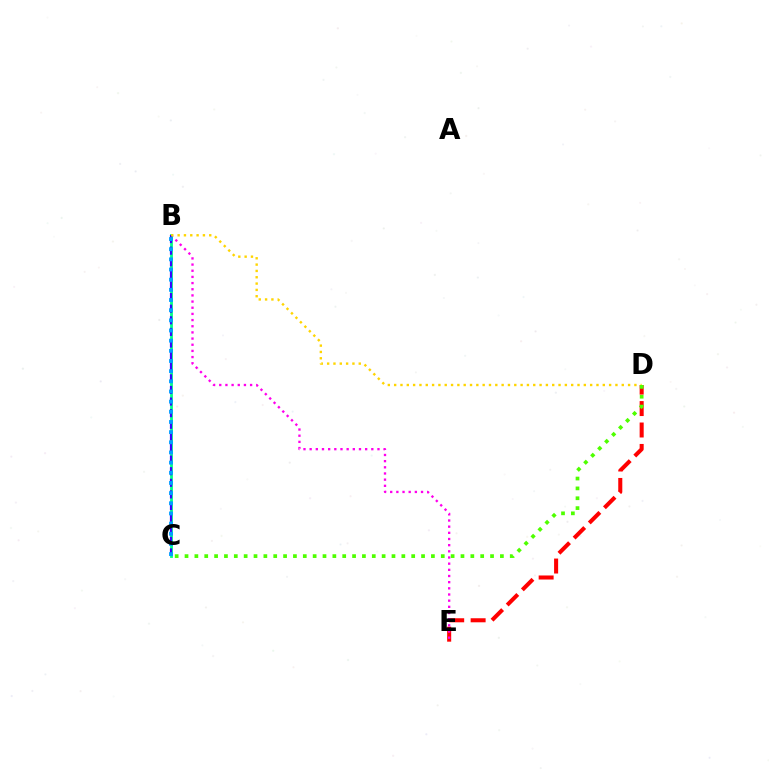{('D', 'E'): [{'color': '#ff0000', 'line_style': 'dashed', 'thickness': 2.91}], ('B', 'E'): [{'color': '#ff00ed', 'line_style': 'dotted', 'thickness': 1.68}], ('B', 'C'): [{'color': '#00ff86', 'line_style': 'solid', 'thickness': 2.02}, {'color': '#3700ff', 'line_style': 'dashed', 'thickness': 1.58}, {'color': '#009eff', 'line_style': 'dotted', 'thickness': 2.76}], ('B', 'D'): [{'color': '#ffd500', 'line_style': 'dotted', 'thickness': 1.72}], ('C', 'D'): [{'color': '#4fff00', 'line_style': 'dotted', 'thickness': 2.68}]}